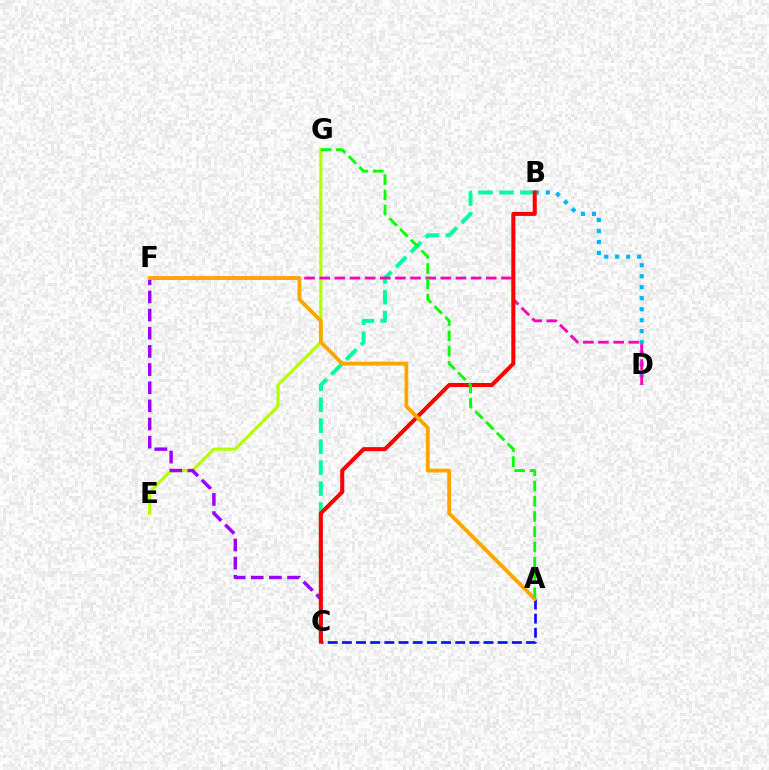{('E', 'G'): [{'color': '#b3ff00', 'line_style': 'solid', 'thickness': 2.27}], ('B', 'C'): [{'color': '#00ff9d', 'line_style': 'dashed', 'thickness': 2.85}, {'color': '#ff0000', 'line_style': 'solid', 'thickness': 2.91}], ('C', 'F'): [{'color': '#9b00ff', 'line_style': 'dashed', 'thickness': 2.47}], ('B', 'D'): [{'color': '#00b5ff', 'line_style': 'dotted', 'thickness': 2.99}], ('A', 'C'): [{'color': '#0010ff', 'line_style': 'dashed', 'thickness': 1.92}], ('D', 'F'): [{'color': '#ff00bd', 'line_style': 'dashed', 'thickness': 2.06}], ('A', 'F'): [{'color': '#ffa500', 'line_style': 'solid', 'thickness': 2.76}], ('A', 'G'): [{'color': '#08ff00', 'line_style': 'dashed', 'thickness': 2.07}]}